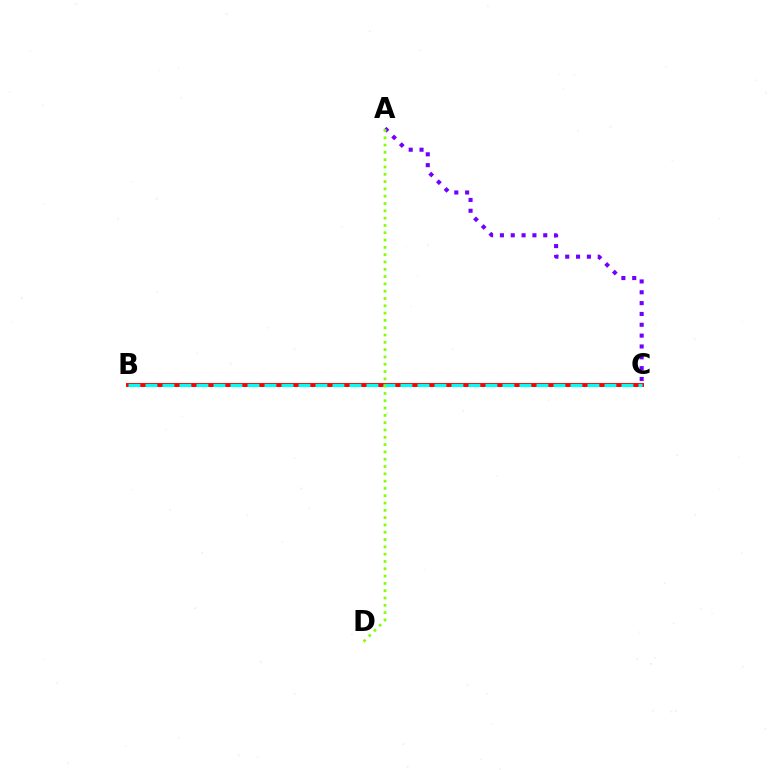{('B', 'C'): [{'color': '#ff0000', 'line_style': 'solid', 'thickness': 2.84}, {'color': '#00fff6', 'line_style': 'dashed', 'thickness': 2.31}], ('A', 'C'): [{'color': '#7200ff', 'line_style': 'dotted', 'thickness': 2.94}], ('A', 'D'): [{'color': '#84ff00', 'line_style': 'dotted', 'thickness': 1.98}]}